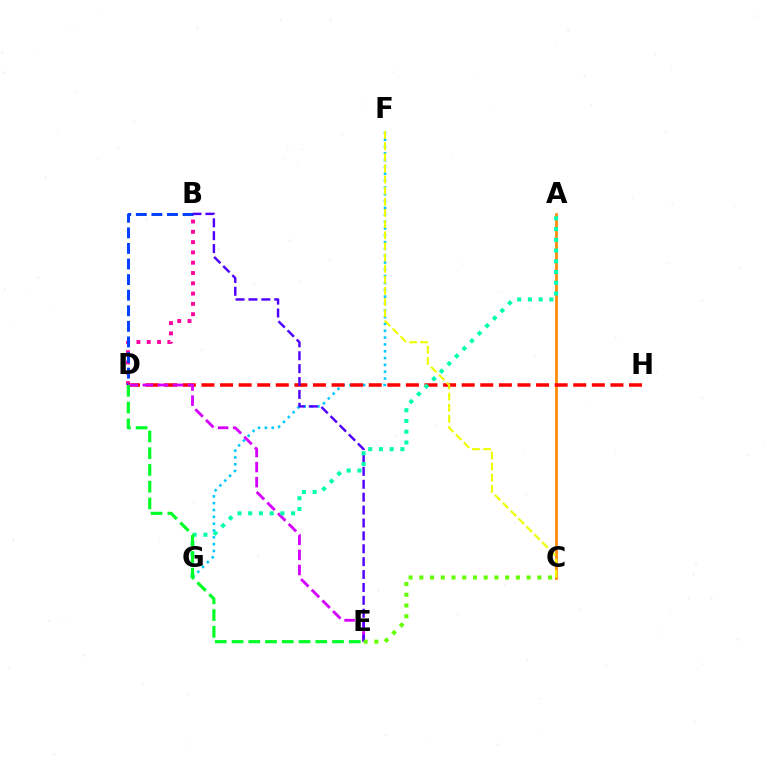{('A', 'C'): [{'color': '#ff8800', 'line_style': 'solid', 'thickness': 1.93}], ('B', 'D'): [{'color': '#ff00a0', 'line_style': 'dotted', 'thickness': 2.8}, {'color': '#003fff', 'line_style': 'dashed', 'thickness': 2.12}], ('F', 'G'): [{'color': '#00c7ff', 'line_style': 'dotted', 'thickness': 1.85}], ('D', 'H'): [{'color': '#ff0000', 'line_style': 'dashed', 'thickness': 2.53}], ('D', 'E'): [{'color': '#d600ff', 'line_style': 'dashed', 'thickness': 2.05}, {'color': '#00ff27', 'line_style': 'dashed', 'thickness': 2.28}], ('B', 'E'): [{'color': '#4f00ff', 'line_style': 'dashed', 'thickness': 1.75}], ('A', 'G'): [{'color': '#00ffaf', 'line_style': 'dotted', 'thickness': 2.92}], ('C', 'F'): [{'color': '#eeff00', 'line_style': 'dashed', 'thickness': 1.51}], ('C', 'E'): [{'color': '#66ff00', 'line_style': 'dotted', 'thickness': 2.92}]}